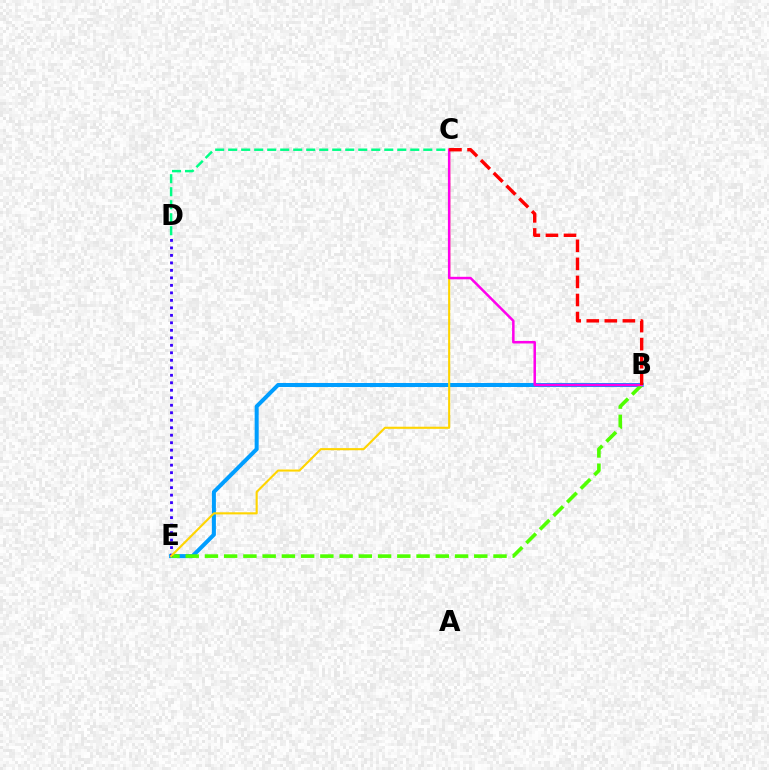{('B', 'E'): [{'color': '#009eff', 'line_style': 'solid', 'thickness': 2.89}, {'color': '#4fff00', 'line_style': 'dashed', 'thickness': 2.61}], ('D', 'E'): [{'color': '#3700ff', 'line_style': 'dotted', 'thickness': 2.04}], ('C', 'E'): [{'color': '#ffd500', 'line_style': 'solid', 'thickness': 1.52}], ('B', 'C'): [{'color': '#ff00ed', 'line_style': 'solid', 'thickness': 1.81}, {'color': '#ff0000', 'line_style': 'dashed', 'thickness': 2.45}], ('C', 'D'): [{'color': '#00ff86', 'line_style': 'dashed', 'thickness': 1.77}]}